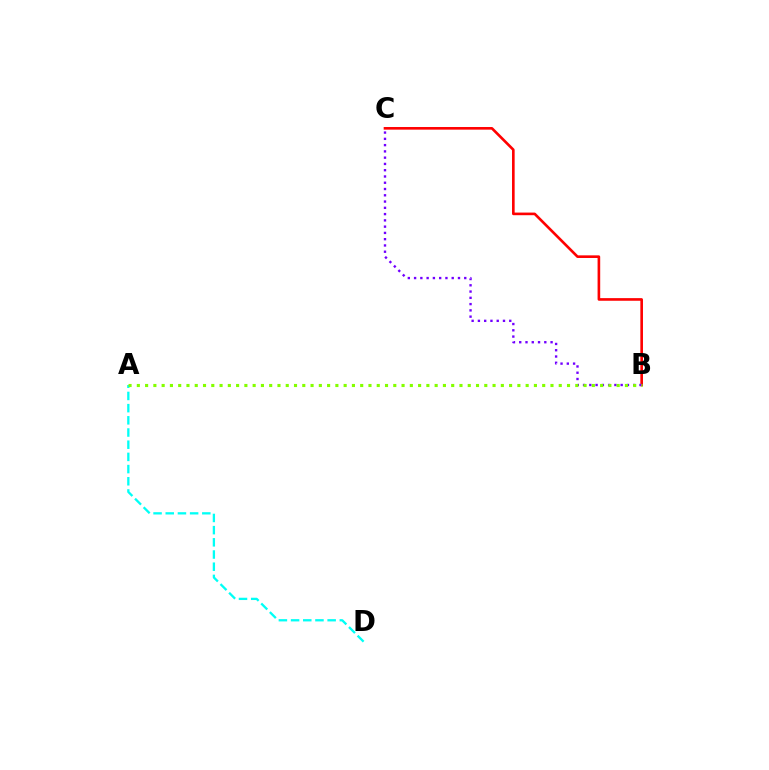{('A', 'D'): [{'color': '#00fff6', 'line_style': 'dashed', 'thickness': 1.66}], ('B', 'C'): [{'color': '#ff0000', 'line_style': 'solid', 'thickness': 1.89}, {'color': '#7200ff', 'line_style': 'dotted', 'thickness': 1.7}], ('A', 'B'): [{'color': '#84ff00', 'line_style': 'dotted', 'thickness': 2.25}]}